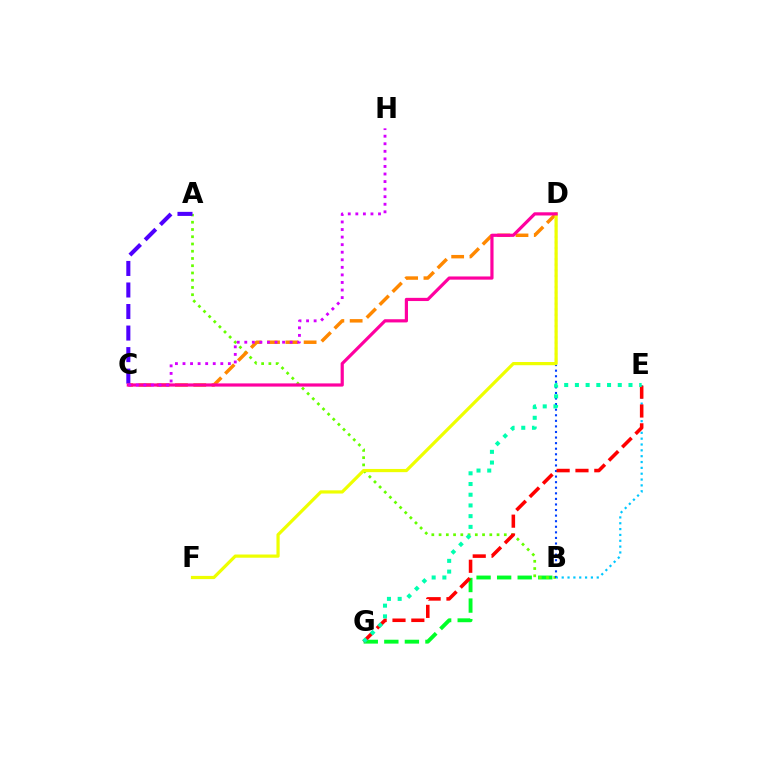{('B', 'G'): [{'color': '#00ff27', 'line_style': 'dashed', 'thickness': 2.79}], ('A', 'B'): [{'color': '#66ff00', 'line_style': 'dotted', 'thickness': 1.97}], ('C', 'D'): [{'color': '#ff8800', 'line_style': 'dashed', 'thickness': 2.49}, {'color': '#ff00a0', 'line_style': 'solid', 'thickness': 2.3}], ('B', 'D'): [{'color': '#003fff', 'line_style': 'dotted', 'thickness': 1.51}], ('D', 'F'): [{'color': '#eeff00', 'line_style': 'solid', 'thickness': 2.31}], ('B', 'E'): [{'color': '#00c7ff', 'line_style': 'dotted', 'thickness': 1.59}], ('A', 'C'): [{'color': '#4f00ff', 'line_style': 'dashed', 'thickness': 2.93}], ('E', 'G'): [{'color': '#ff0000', 'line_style': 'dashed', 'thickness': 2.56}, {'color': '#00ffaf', 'line_style': 'dotted', 'thickness': 2.91}], ('C', 'H'): [{'color': '#d600ff', 'line_style': 'dotted', 'thickness': 2.05}]}